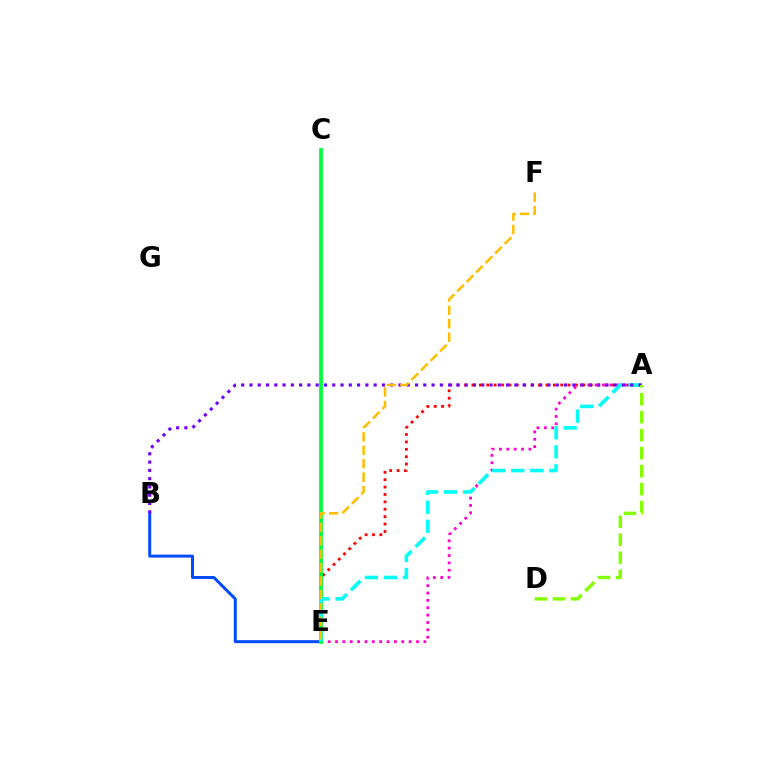{('A', 'E'): [{'color': '#ff0000', 'line_style': 'dotted', 'thickness': 2.01}, {'color': '#ff00cf', 'line_style': 'dotted', 'thickness': 2.0}, {'color': '#00fff6', 'line_style': 'dashed', 'thickness': 2.58}], ('B', 'E'): [{'color': '#004bff', 'line_style': 'solid', 'thickness': 2.15}], ('C', 'E'): [{'color': '#00ff39', 'line_style': 'solid', 'thickness': 2.7}], ('A', 'B'): [{'color': '#7200ff', 'line_style': 'dotted', 'thickness': 2.25}], ('E', 'F'): [{'color': '#ffbd00', 'line_style': 'dashed', 'thickness': 1.82}], ('A', 'D'): [{'color': '#84ff00', 'line_style': 'dashed', 'thickness': 2.44}]}